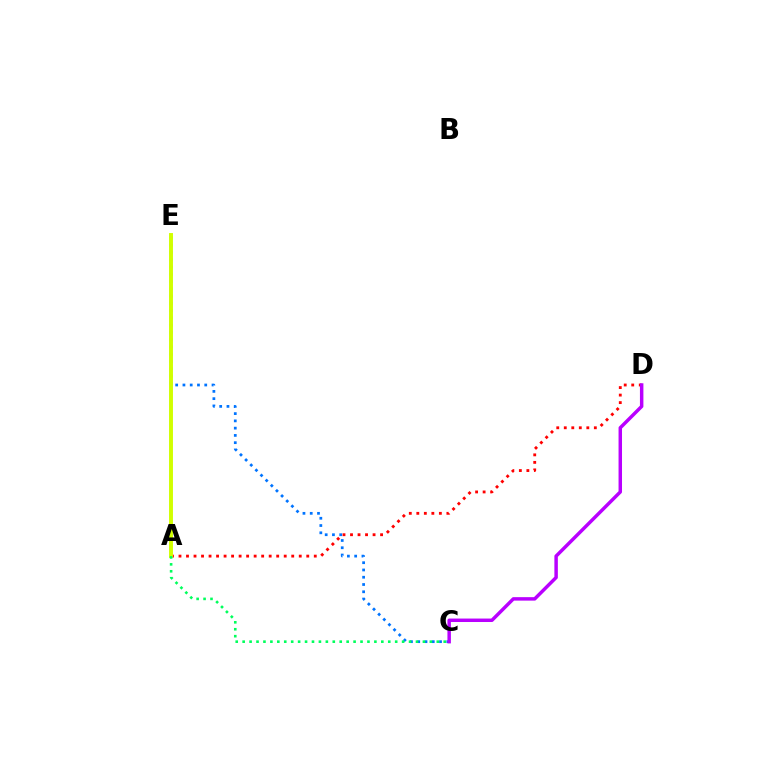{('A', 'D'): [{'color': '#ff0000', 'line_style': 'dotted', 'thickness': 2.04}], ('C', 'E'): [{'color': '#0074ff', 'line_style': 'dotted', 'thickness': 1.97}], ('A', 'E'): [{'color': '#d1ff00', 'line_style': 'solid', 'thickness': 2.82}], ('A', 'C'): [{'color': '#00ff5c', 'line_style': 'dotted', 'thickness': 1.88}], ('C', 'D'): [{'color': '#b900ff', 'line_style': 'solid', 'thickness': 2.49}]}